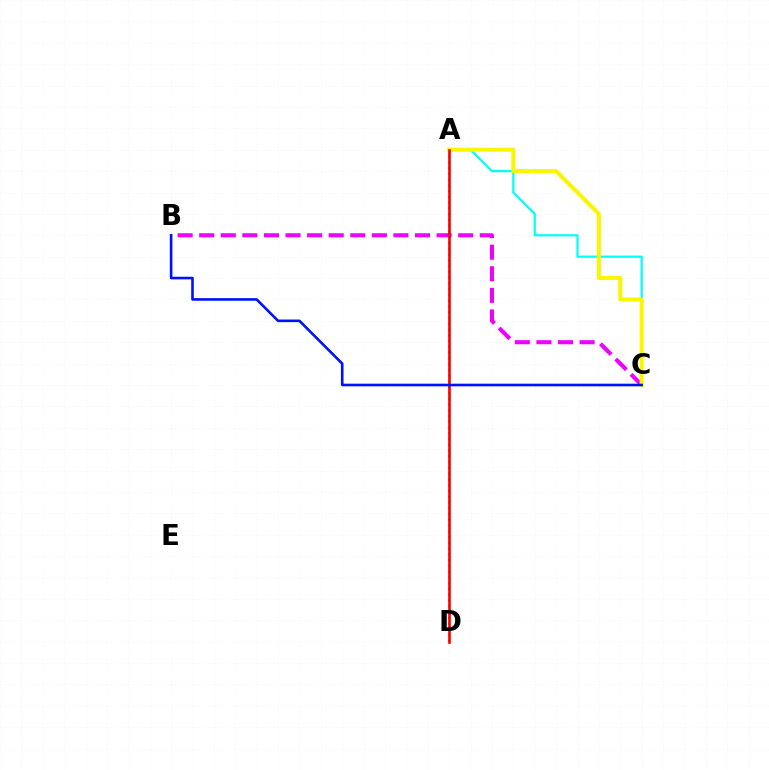{('A', 'D'): [{'color': '#08ff00', 'line_style': 'dotted', 'thickness': 1.57}, {'color': '#ff0000', 'line_style': 'solid', 'thickness': 1.92}], ('B', 'C'): [{'color': '#ee00ff', 'line_style': 'dashed', 'thickness': 2.93}, {'color': '#0010ff', 'line_style': 'solid', 'thickness': 1.88}], ('A', 'C'): [{'color': '#00fff6', 'line_style': 'solid', 'thickness': 1.6}, {'color': '#fcf500', 'line_style': 'solid', 'thickness': 2.91}]}